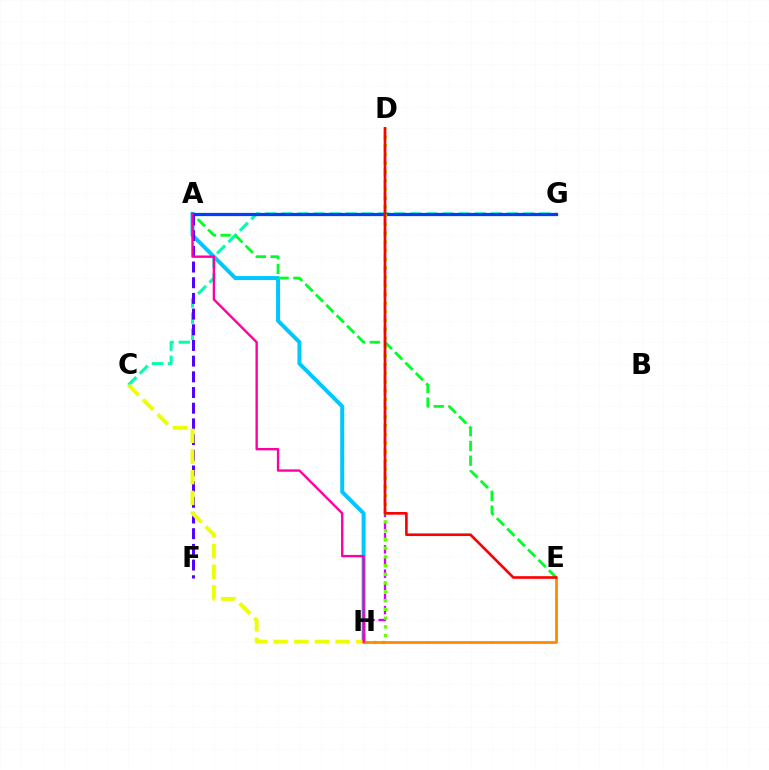{('C', 'G'): [{'color': '#00ffaf', 'line_style': 'dashed', 'thickness': 2.19}], ('A', 'H'): [{'color': '#00c7ff', 'line_style': 'solid', 'thickness': 2.87}, {'color': '#ff00a0', 'line_style': 'solid', 'thickness': 1.71}], ('A', 'E'): [{'color': '#00ff27', 'line_style': 'dashed', 'thickness': 2.0}], ('A', 'G'): [{'color': '#003fff', 'line_style': 'solid', 'thickness': 2.33}], ('D', 'H'): [{'color': '#d600ff', 'line_style': 'dashed', 'thickness': 1.65}, {'color': '#66ff00', 'line_style': 'dotted', 'thickness': 2.38}], ('A', 'F'): [{'color': '#4f00ff', 'line_style': 'dashed', 'thickness': 2.13}], ('E', 'H'): [{'color': '#ff8800', 'line_style': 'solid', 'thickness': 1.99}], ('C', 'H'): [{'color': '#eeff00', 'line_style': 'dashed', 'thickness': 2.81}], ('D', 'E'): [{'color': '#ff0000', 'line_style': 'solid', 'thickness': 1.91}]}